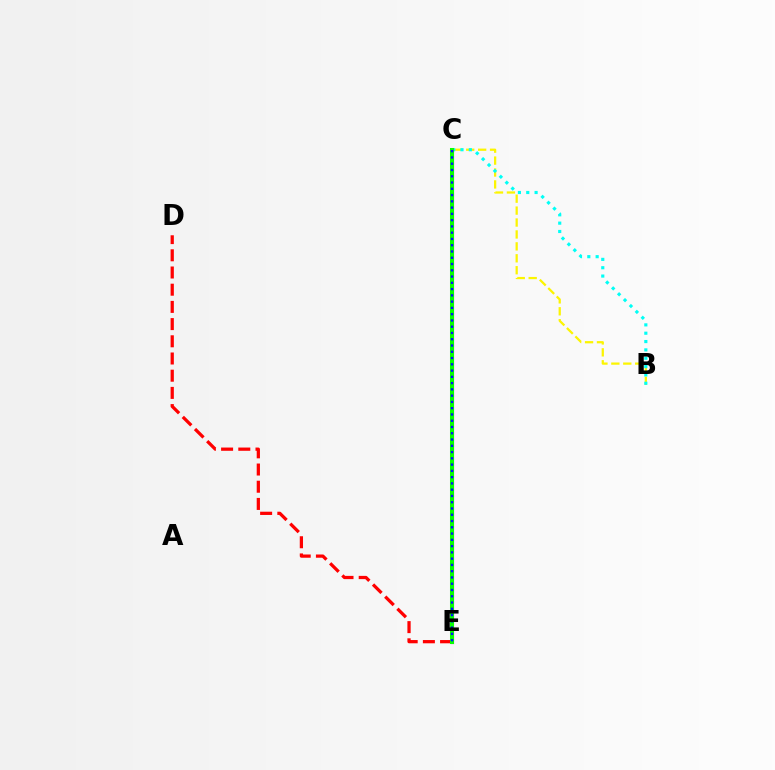{('D', 'E'): [{'color': '#ff0000', 'line_style': 'dashed', 'thickness': 2.34}], ('B', 'C'): [{'color': '#fcf500', 'line_style': 'dashed', 'thickness': 1.62}, {'color': '#00fff6', 'line_style': 'dotted', 'thickness': 2.27}], ('C', 'E'): [{'color': '#ee00ff', 'line_style': 'solid', 'thickness': 2.29}, {'color': '#08ff00', 'line_style': 'solid', 'thickness': 2.9}, {'color': '#0010ff', 'line_style': 'dotted', 'thickness': 1.7}]}